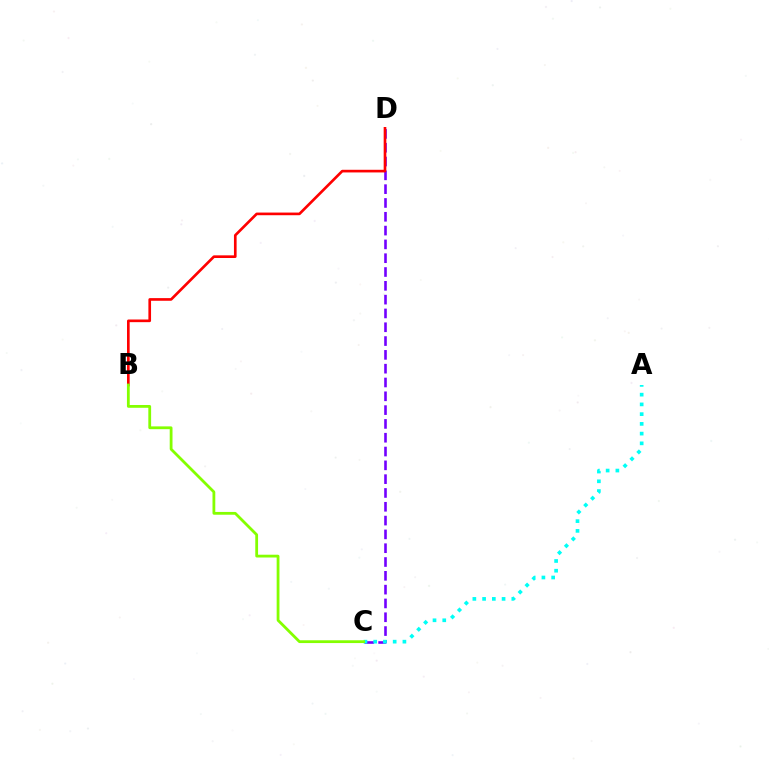{('C', 'D'): [{'color': '#7200ff', 'line_style': 'dashed', 'thickness': 1.88}], ('A', 'C'): [{'color': '#00fff6', 'line_style': 'dotted', 'thickness': 2.65}], ('B', 'D'): [{'color': '#ff0000', 'line_style': 'solid', 'thickness': 1.91}], ('B', 'C'): [{'color': '#84ff00', 'line_style': 'solid', 'thickness': 2.01}]}